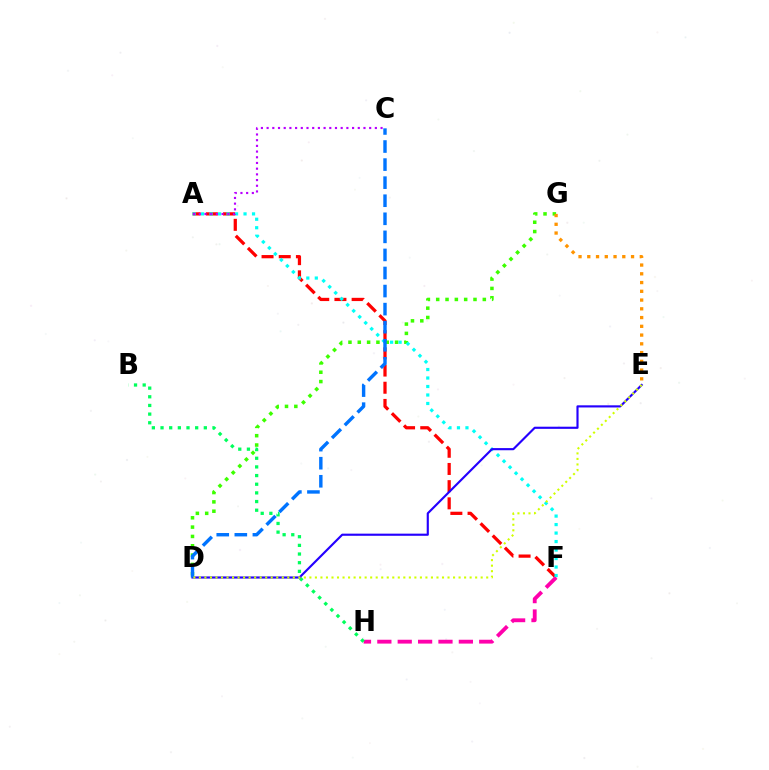{('A', 'F'): [{'color': '#ff0000', 'line_style': 'dashed', 'thickness': 2.34}, {'color': '#00fff6', 'line_style': 'dotted', 'thickness': 2.31}], ('D', 'G'): [{'color': '#3dff00', 'line_style': 'dotted', 'thickness': 2.53}], ('F', 'H'): [{'color': '#ff00ac', 'line_style': 'dashed', 'thickness': 2.77}], ('B', 'H'): [{'color': '#00ff5c', 'line_style': 'dotted', 'thickness': 2.35}], ('D', 'E'): [{'color': '#2500ff', 'line_style': 'solid', 'thickness': 1.54}, {'color': '#d1ff00', 'line_style': 'dotted', 'thickness': 1.5}], ('A', 'C'): [{'color': '#b900ff', 'line_style': 'dotted', 'thickness': 1.55}], ('E', 'G'): [{'color': '#ff9400', 'line_style': 'dotted', 'thickness': 2.38}], ('C', 'D'): [{'color': '#0074ff', 'line_style': 'dashed', 'thickness': 2.45}]}